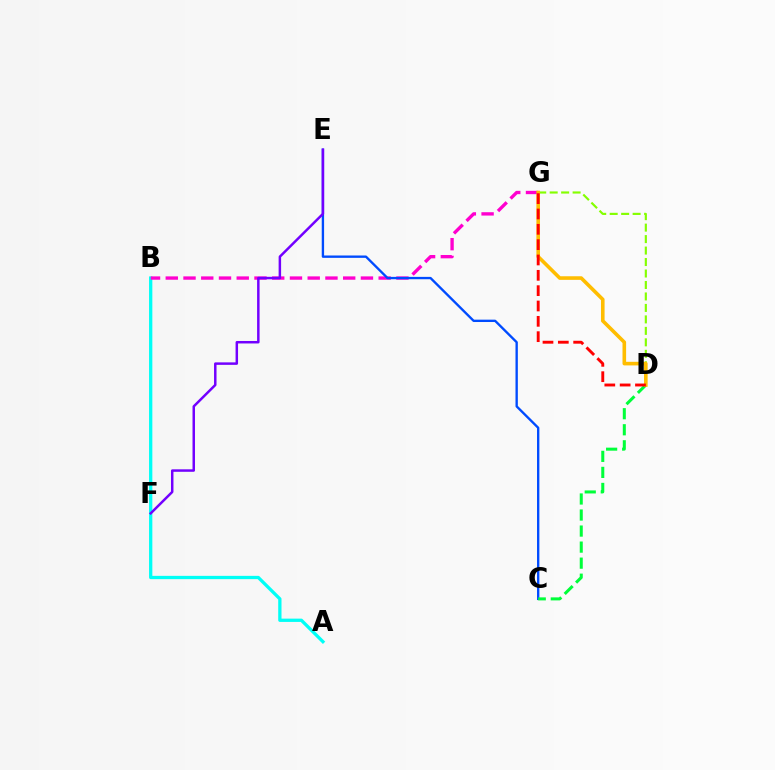{('A', 'B'): [{'color': '#00fff6', 'line_style': 'solid', 'thickness': 2.37}], ('B', 'G'): [{'color': '#ff00cf', 'line_style': 'dashed', 'thickness': 2.41}], ('C', 'E'): [{'color': '#004bff', 'line_style': 'solid', 'thickness': 1.7}], ('C', 'D'): [{'color': '#00ff39', 'line_style': 'dashed', 'thickness': 2.18}], ('E', 'F'): [{'color': '#7200ff', 'line_style': 'solid', 'thickness': 1.79}], ('D', 'G'): [{'color': '#84ff00', 'line_style': 'dashed', 'thickness': 1.56}, {'color': '#ffbd00', 'line_style': 'solid', 'thickness': 2.59}, {'color': '#ff0000', 'line_style': 'dashed', 'thickness': 2.08}]}